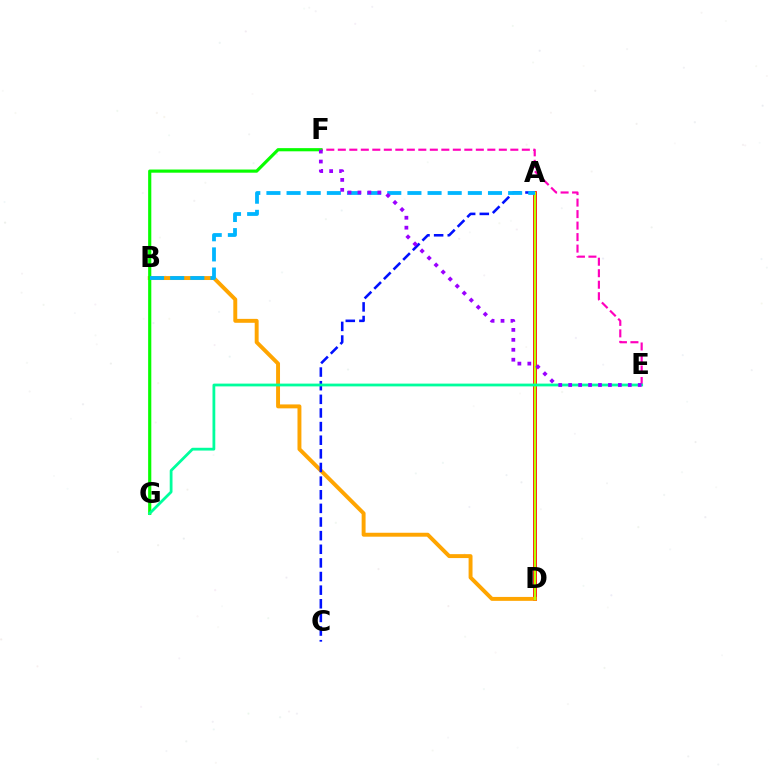{('A', 'D'): [{'color': '#ff0000', 'line_style': 'solid', 'thickness': 2.69}, {'color': '#b3ff00', 'line_style': 'solid', 'thickness': 1.54}], ('B', 'D'): [{'color': '#ffa500', 'line_style': 'solid', 'thickness': 2.83}], ('E', 'F'): [{'color': '#ff00bd', 'line_style': 'dashed', 'thickness': 1.56}, {'color': '#9b00ff', 'line_style': 'dotted', 'thickness': 2.7}], ('F', 'G'): [{'color': '#08ff00', 'line_style': 'solid', 'thickness': 2.28}], ('A', 'C'): [{'color': '#0010ff', 'line_style': 'dashed', 'thickness': 1.85}], ('A', 'B'): [{'color': '#00b5ff', 'line_style': 'dashed', 'thickness': 2.74}], ('E', 'G'): [{'color': '#00ff9d', 'line_style': 'solid', 'thickness': 2.0}]}